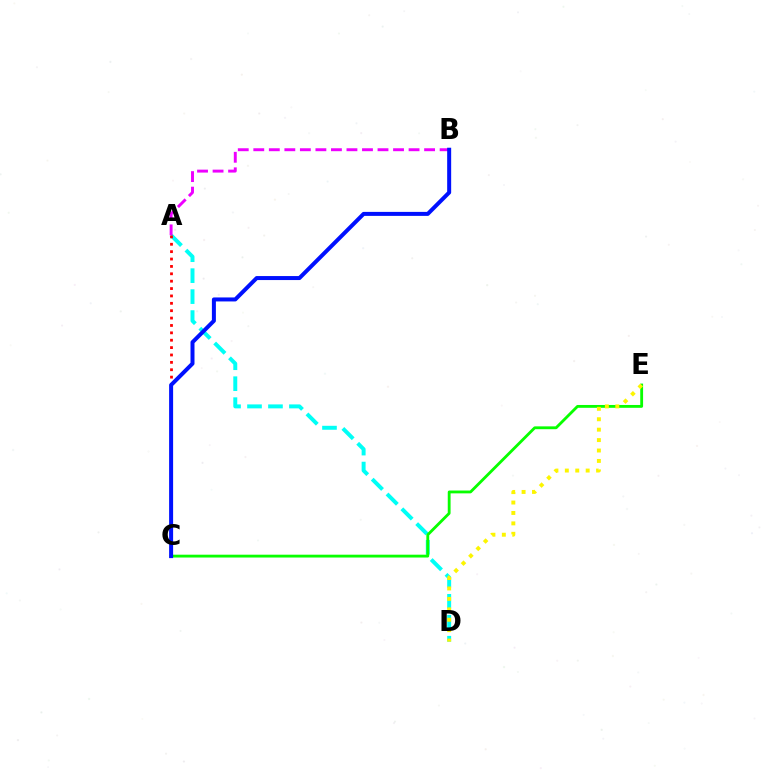{('A', 'D'): [{'color': '#00fff6', 'line_style': 'dashed', 'thickness': 2.85}], ('A', 'B'): [{'color': '#ee00ff', 'line_style': 'dashed', 'thickness': 2.11}], ('C', 'E'): [{'color': '#08ff00', 'line_style': 'solid', 'thickness': 2.04}], ('A', 'C'): [{'color': '#ff0000', 'line_style': 'dotted', 'thickness': 2.01}], ('B', 'C'): [{'color': '#0010ff', 'line_style': 'solid', 'thickness': 2.88}], ('D', 'E'): [{'color': '#fcf500', 'line_style': 'dotted', 'thickness': 2.83}]}